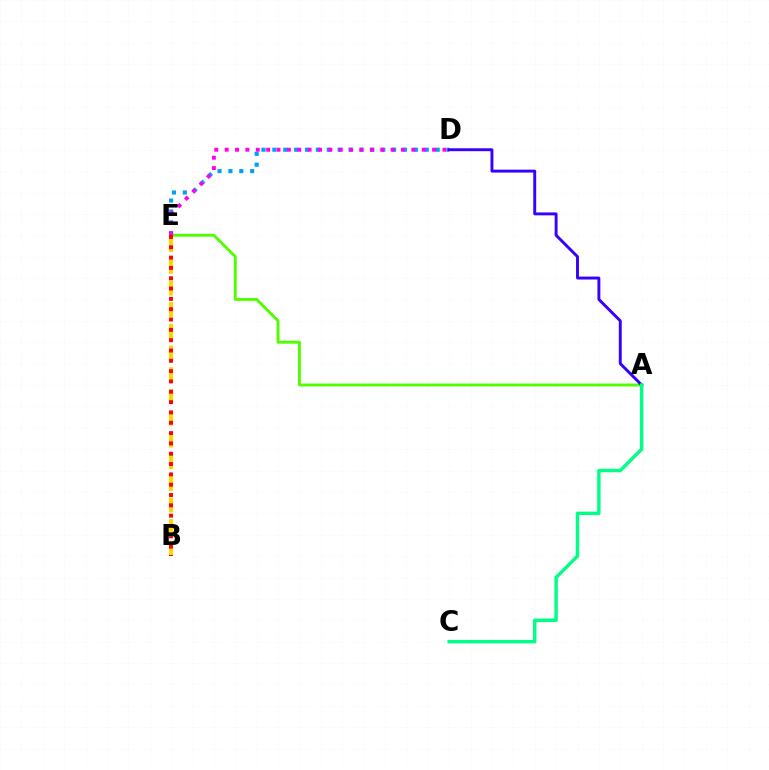{('A', 'E'): [{'color': '#4fff00', 'line_style': 'solid', 'thickness': 2.08}], ('D', 'E'): [{'color': '#009eff', 'line_style': 'dotted', 'thickness': 2.96}, {'color': '#ff00ed', 'line_style': 'dotted', 'thickness': 2.82}], ('B', 'E'): [{'color': '#ffd500', 'line_style': 'dashed', 'thickness': 2.95}, {'color': '#ff0000', 'line_style': 'dotted', 'thickness': 2.8}], ('A', 'D'): [{'color': '#3700ff', 'line_style': 'solid', 'thickness': 2.1}], ('A', 'C'): [{'color': '#00ff86', 'line_style': 'solid', 'thickness': 2.47}]}